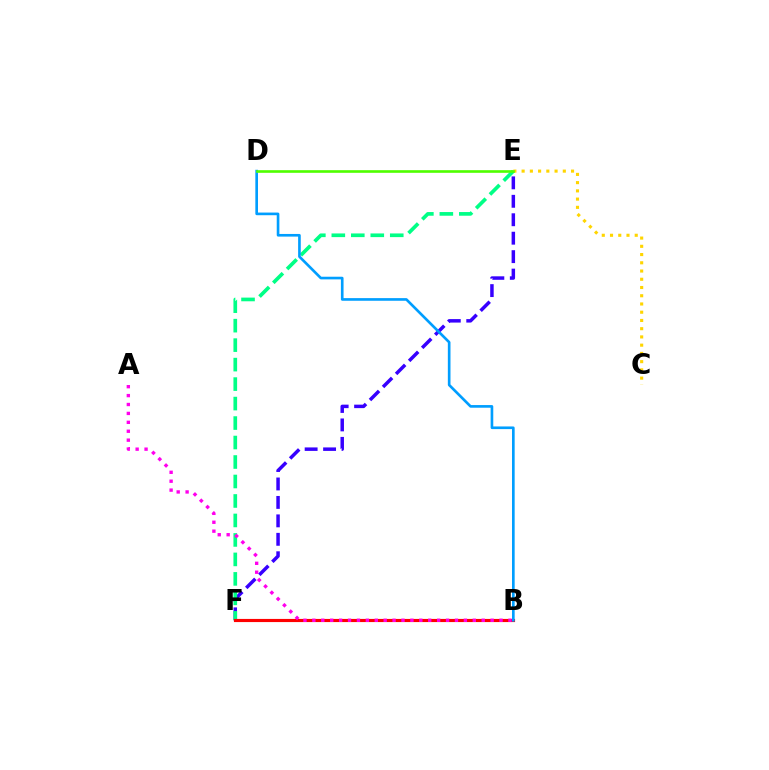{('E', 'F'): [{'color': '#3700ff', 'line_style': 'dashed', 'thickness': 2.51}, {'color': '#00ff86', 'line_style': 'dashed', 'thickness': 2.65}], ('C', 'E'): [{'color': '#ffd500', 'line_style': 'dotted', 'thickness': 2.24}], ('B', 'F'): [{'color': '#ff0000', 'line_style': 'solid', 'thickness': 2.27}], ('A', 'B'): [{'color': '#ff00ed', 'line_style': 'dotted', 'thickness': 2.42}], ('B', 'D'): [{'color': '#009eff', 'line_style': 'solid', 'thickness': 1.91}], ('D', 'E'): [{'color': '#4fff00', 'line_style': 'solid', 'thickness': 1.9}]}